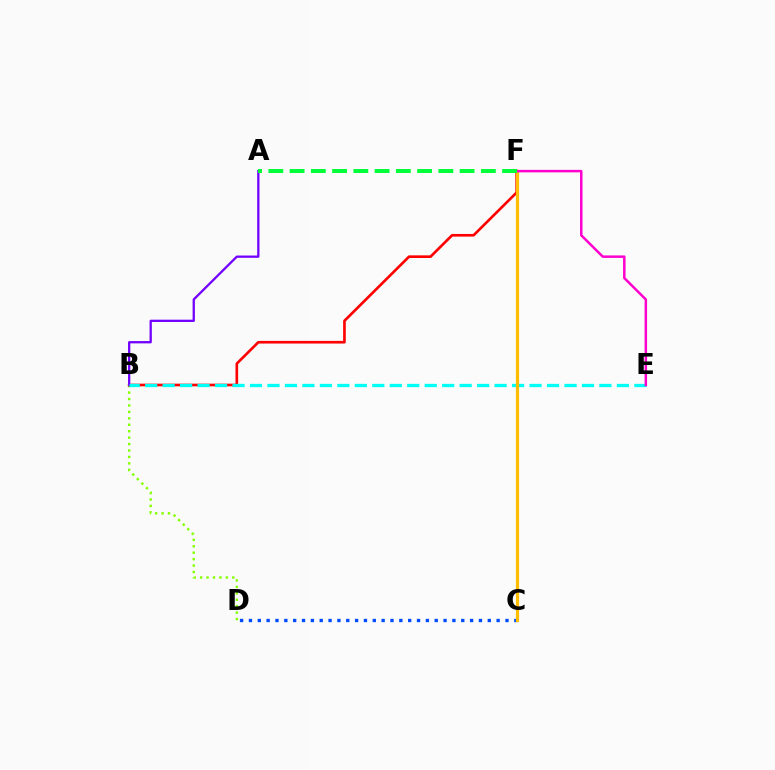{('C', 'D'): [{'color': '#004bff', 'line_style': 'dotted', 'thickness': 2.4}], ('B', 'D'): [{'color': '#84ff00', 'line_style': 'dotted', 'thickness': 1.75}], ('B', 'F'): [{'color': '#ff0000', 'line_style': 'solid', 'thickness': 1.91}], ('A', 'B'): [{'color': '#7200ff', 'line_style': 'solid', 'thickness': 1.65}], ('B', 'E'): [{'color': '#00fff6', 'line_style': 'dashed', 'thickness': 2.37}], ('C', 'F'): [{'color': '#ffbd00', 'line_style': 'solid', 'thickness': 2.29}], ('E', 'F'): [{'color': '#ff00cf', 'line_style': 'solid', 'thickness': 1.8}], ('A', 'F'): [{'color': '#00ff39', 'line_style': 'dashed', 'thickness': 2.89}]}